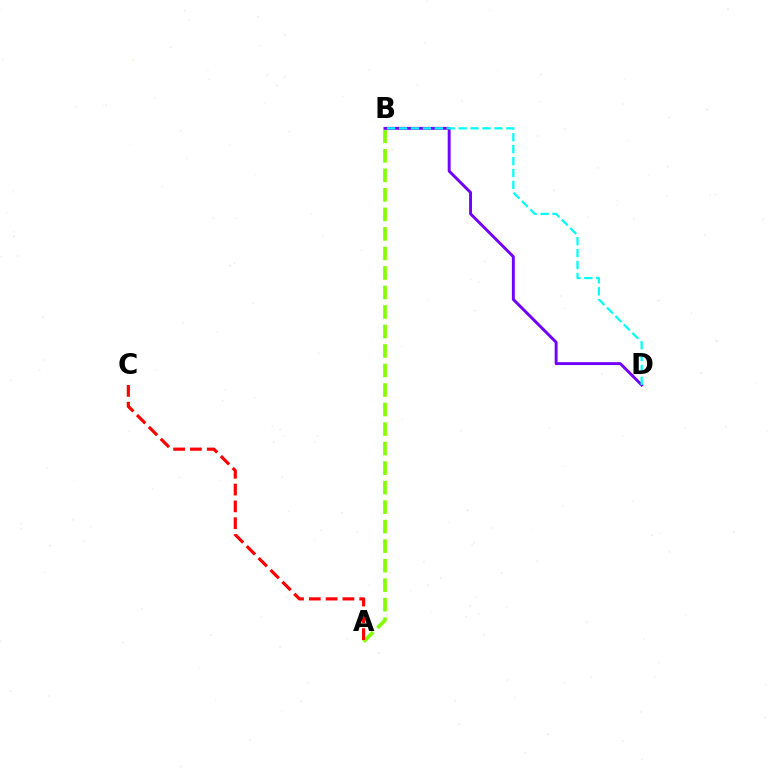{('A', 'B'): [{'color': '#84ff00', 'line_style': 'dashed', 'thickness': 2.65}], ('B', 'D'): [{'color': '#7200ff', 'line_style': 'solid', 'thickness': 2.1}, {'color': '#00fff6', 'line_style': 'dashed', 'thickness': 1.62}], ('A', 'C'): [{'color': '#ff0000', 'line_style': 'dashed', 'thickness': 2.28}]}